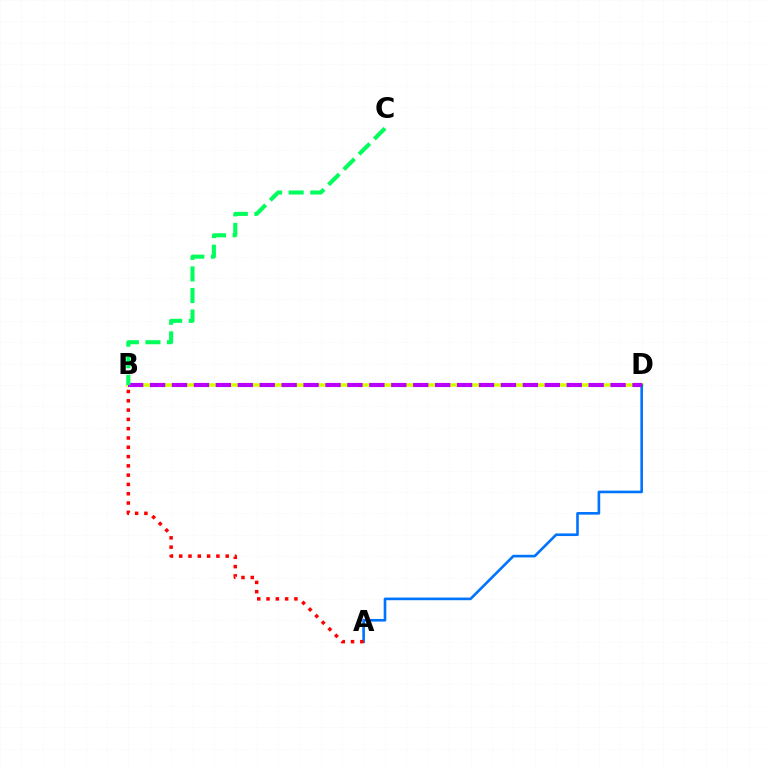{('B', 'D'): [{'color': '#d1ff00', 'line_style': 'solid', 'thickness': 2.54}, {'color': '#b900ff', 'line_style': 'dashed', 'thickness': 2.98}], ('A', 'D'): [{'color': '#0074ff', 'line_style': 'solid', 'thickness': 1.9}], ('A', 'B'): [{'color': '#ff0000', 'line_style': 'dotted', 'thickness': 2.53}], ('B', 'C'): [{'color': '#00ff5c', 'line_style': 'dashed', 'thickness': 2.93}]}